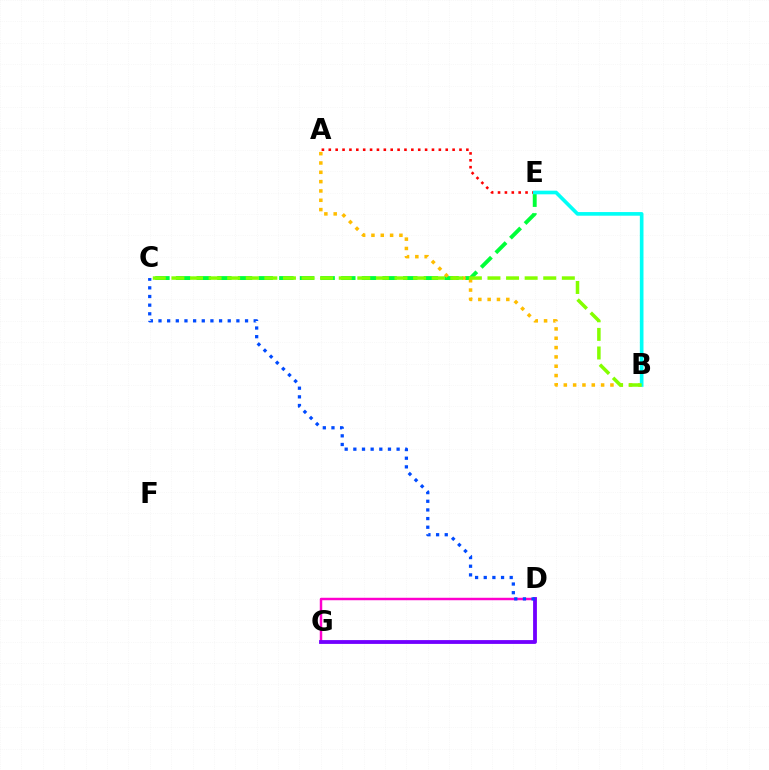{('D', 'G'): [{'color': '#ff00cf', 'line_style': 'solid', 'thickness': 1.77}, {'color': '#7200ff', 'line_style': 'solid', 'thickness': 2.75}], ('C', 'E'): [{'color': '#00ff39', 'line_style': 'dashed', 'thickness': 2.81}], ('A', 'E'): [{'color': '#ff0000', 'line_style': 'dotted', 'thickness': 1.87}], ('A', 'B'): [{'color': '#ffbd00', 'line_style': 'dotted', 'thickness': 2.53}], ('C', 'D'): [{'color': '#004bff', 'line_style': 'dotted', 'thickness': 2.35}], ('B', 'E'): [{'color': '#00fff6', 'line_style': 'solid', 'thickness': 2.62}], ('B', 'C'): [{'color': '#84ff00', 'line_style': 'dashed', 'thickness': 2.53}]}